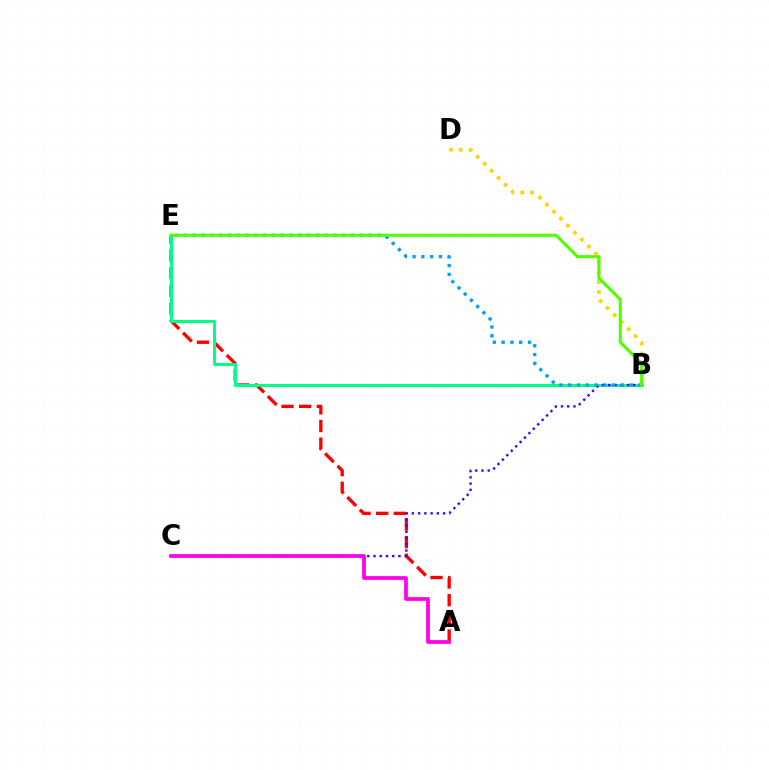{('A', 'E'): [{'color': '#ff0000', 'line_style': 'dashed', 'thickness': 2.4}], ('B', 'D'): [{'color': '#ffd500', 'line_style': 'dotted', 'thickness': 2.69}], ('B', 'E'): [{'color': '#00ff86', 'line_style': 'solid', 'thickness': 2.17}, {'color': '#009eff', 'line_style': 'dotted', 'thickness': 2.39}, {'color': '#4fff00', 'line_style': 'solid', 'thickness': 2.21}], ('B', 'C'): [{'color': '#3700ff', 'line_style': 'dotted', 'thickness': 1.7}], ('A', 'C'): [{'color': '#ff00ed', 'line_style': 'solid', 'thickness': 2.69}]}